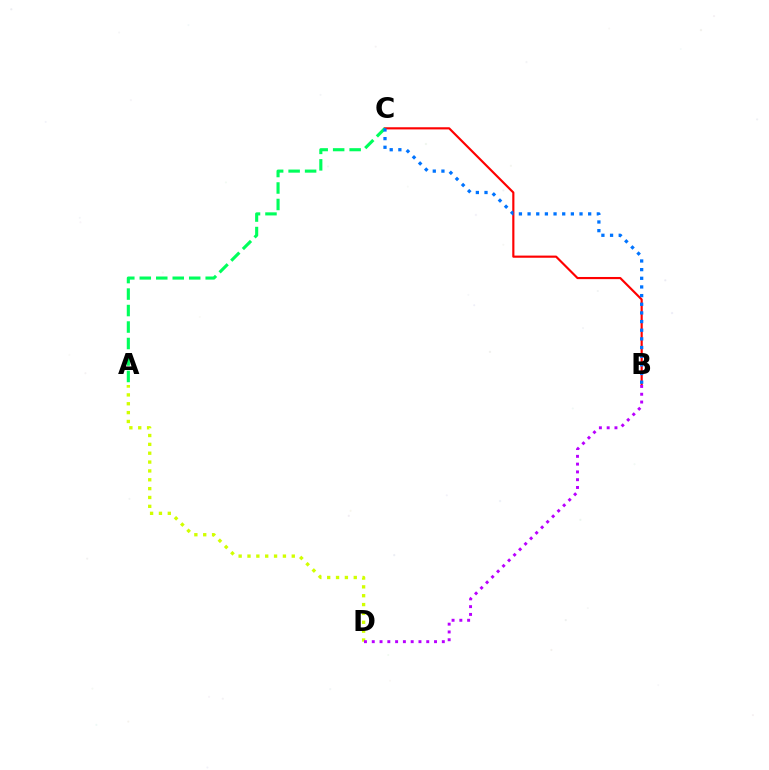{('B', 'C'): [{'color': '#ff0000', 'line_style': 'solid', 'thickness': 1.55}, {'color': '#0074ff', 'line_style': 'dotted', 'thickness': 2.35}], ('A', 'D'): [{'color': '#d1ff00', 'line_style': 'dotted', 'thickness': 2.41}], ('B', 'D'): [{'color': '#b900ff', 'line_style': 'dotted', 'thickness': 2.11}], ('A', 'C'): [{'color': '#00ff5c', 'line_style': 'dashed', 'thickness': 2.24}]}